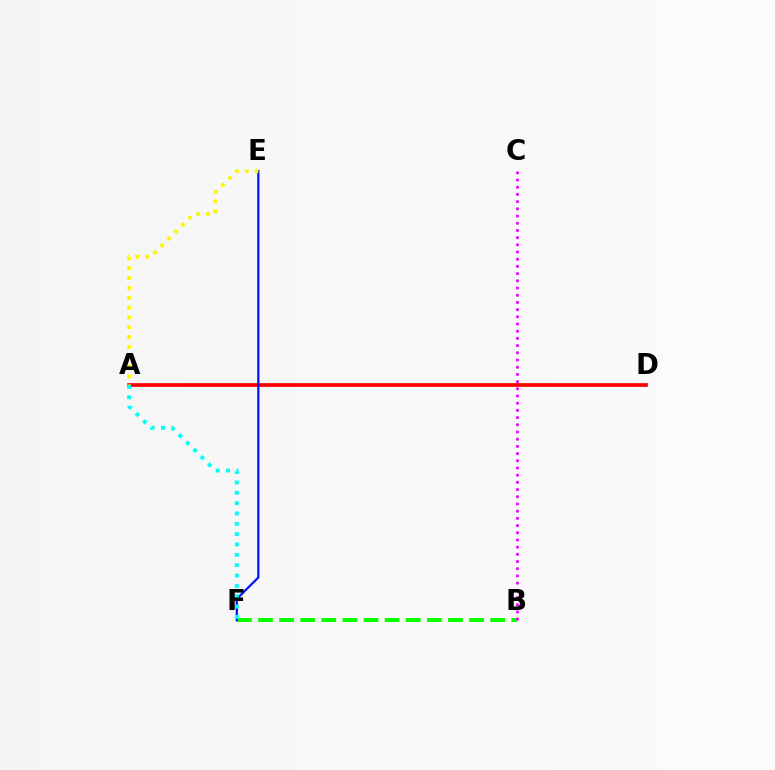{('B', 'F'): [{'color': '#08ff00', 'line_style': 'dashed', 'thickness': 2.87}], ('A', 'D'): [{'color': '#ff0000', 'line_style': 'solid', 'thickness': 2.67}], ('E', 'F'): [{'color': '#0010ff', 'line_style': 'solid', 'thickness': 1.59}], ('A', 'E'): [{'color': '#fcf500', 'line_style': 'dotted', 'thickness': 2.67}], ('A', 'F'): [{'color': '#00fff6', 'line_style': 'dotted', 'thickness': 2.81}], ('B', 'C'): [{'color': '#ee00ff', 'line_style': 'dotted', 'thickness': 1.96}]}